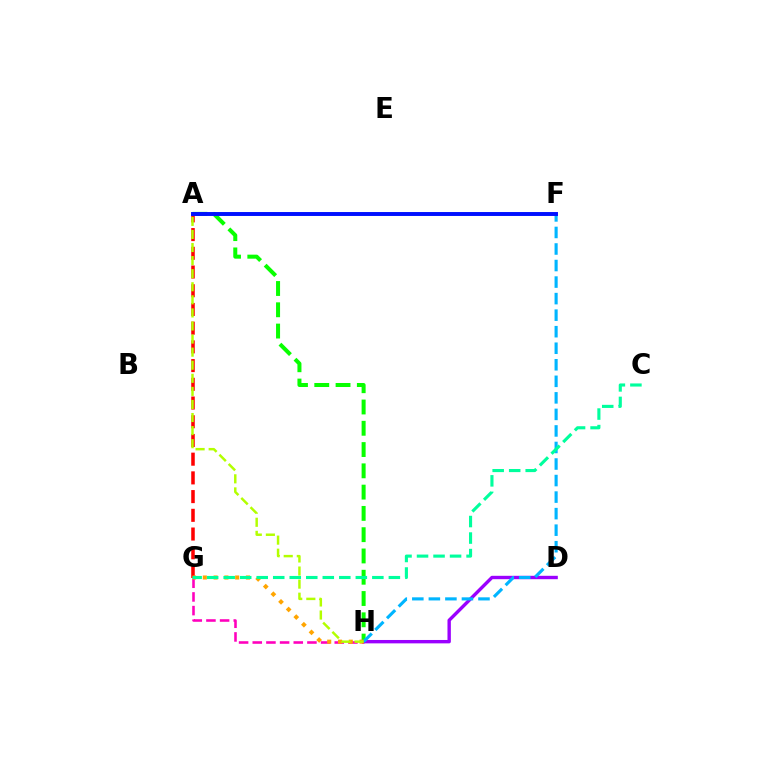{('G', 'H'): [{'color': '#ff00bd', 'line_style': 'dashed', 'thickness': 1.86}, {'color': '#ffa500', 'line_style': 'dotted', 'thickness': 2.93}], ('A', 'G'): [{'color': '#ff0000', 'line_style': 'dashed', 'thickness': 2.54}], ('A', 'H'): [{'color': '#08ff00', 'line_style': 'dashed', 'thickness': 2.89}, {'color': '#b3ff00', 'line_style': 'dashed', 'thickness': 1.78}], ('D', 'H'): [{'color': '#9b00ff', 'line_style': 'solid', 'thickness': 2.44}], ('F', 'H'): [{'color': '#00b5ff', 'line_style': 'dashed', 'thickness': 2.25}], ('A', 'F'): [{'color': '#0010ff', 'line_style': 'solid', 'thickness': 2.83}], ('C', 'G'): [{'color': '#00ff9d', 'line_style': 'dashed', 'thickness': 2.24}]}